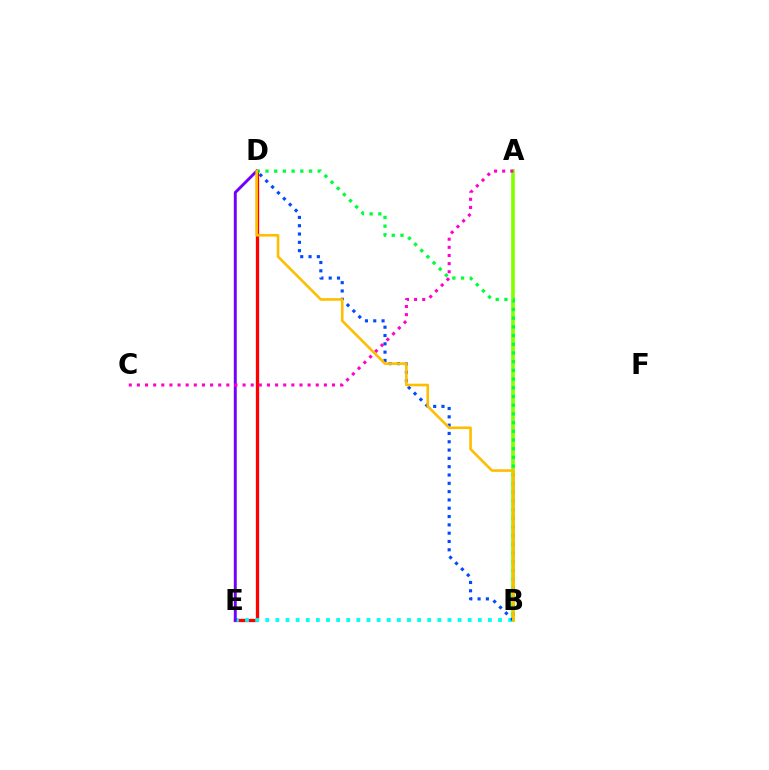{('D', 'E'): [{'color': '#ff0000', 'line_style': 'solid', 'thickness': 2.36}, {'color': '#7200ff', 'line_style': 'solid', 'thickness': 2.12}], ('A', 'B'): [{'color': '#84ff00', 'line_style': 'solid', 'thickness': 2.65}], ('B', 'E'): [{'color': '#00fff6', 'line_style': 'dotted', 'thickness': 2.75}], ('B', 'D'): [{'color': '#00ff39', 'line_style': 'dotted', 'thickness': 2.36}, {'color': '#004bff', 'line_style': 'dotted', 'thickness': 2.26}, {'color': '#ffbd00', 'line_style': 'solid', 'thickness': 1.88}], ('A', 'C'): [{'color': '#ff00cf', 'line_style': 'dotted', 'thickness': 2.21}]}